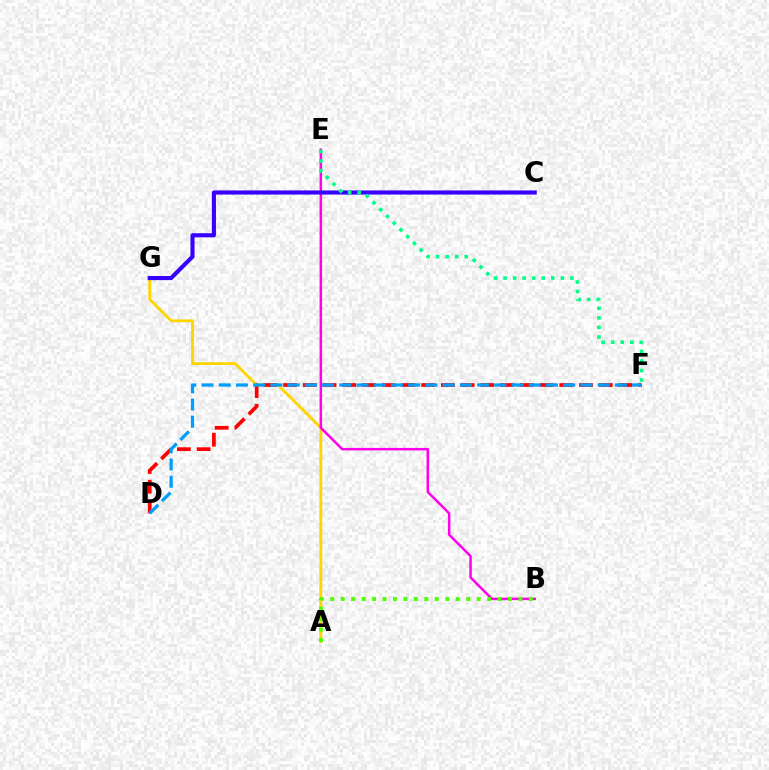{('A', 'G'): [{'color': '#ffd500', 'line_style': 'solid', 'thickness': 2.04}], ('D', 'F'): [{'color': '#ff0000', 'line_style': 'dashed', 'thickness': 2.68}, {'color': '#009eff', 'line_style': 'dashed', 'thickness': 2.34}], ('B', 'E'): [{'color': '#ff00ed', 'line_style': 'solid', 'thickness': 1.8}], ('A', 'B'): [{'color': '#4fff00', 'line_style': 'dotted', 'thickness': 2.84}], ('C', 'G'): [{'color': '#3700ff', 'line_style': 'solid', 'thickness': 2.97}], ('E', 'F'): [{'color': '#00ff86', 'line_style': 'dotted', 'thickness': 2.59}]}